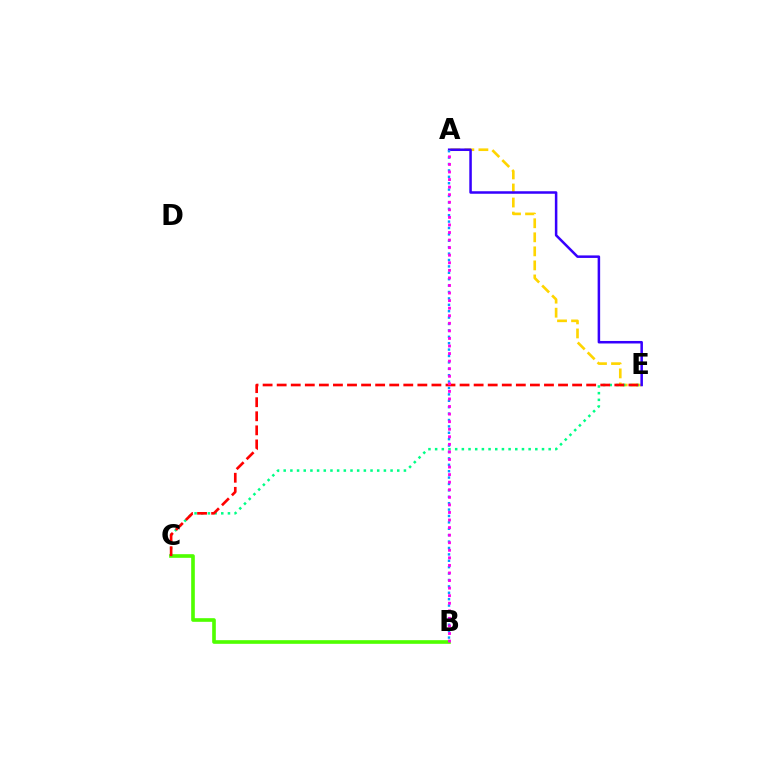{('A', 'E'): [{'color': '#ffd500', 'line_style': 'dashed', 'thickness': 1.91}, {'color': '#3700ff', 'line_style': 'solid', 'thickness': 1.81}], ('B', 'C'): [{'color': '#4fff00', 'line_style': 'solid', 'thickness': 2.62}], ('C', 'E'): [{'color': '#00ff86', 'line_style': 'dotted', 'thickness': 1.81}, {'color': '#ff0000', 'line_style': 'dashed', 'thickness': 1.91}], ('A', 'B'): [{'color': '#009eff', 'line_style': 'dotted', 'thickness': 1.74}, {'color': '#ff00ed', 'line_style': 'dotted', 'thickness': 2.06}]}